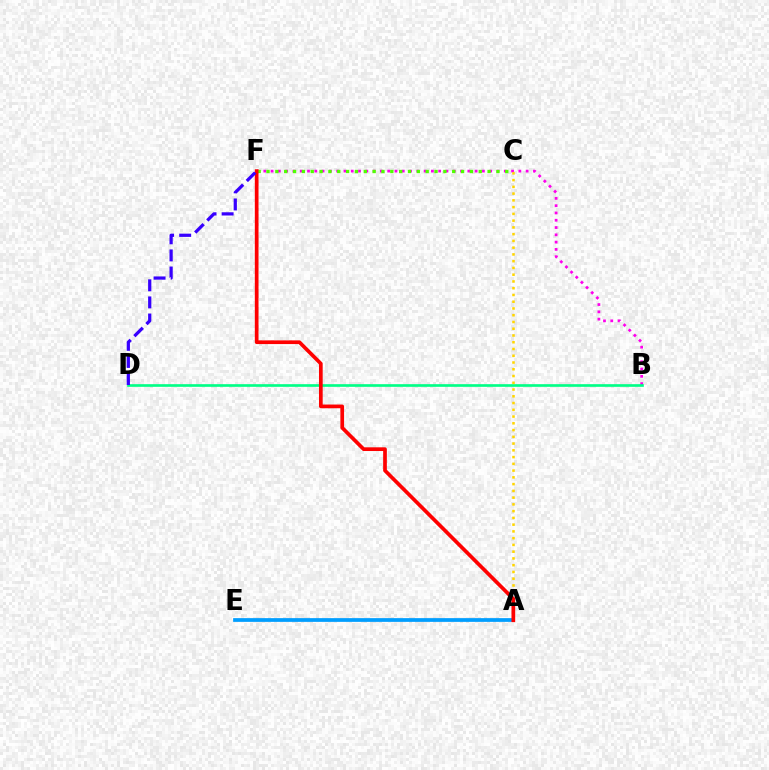{('A', 'E'): [{'color': '#009eff', 'line_style': 'solid', 'thickness': 2.69}], ('B', 'F'): [{'color': '#ff00ed', 'line_style': 'dotted', 'thickness': 1.98}], ('B', 'D'): [{'color': '#00ff86', 'line_style': 'solid', 'thickness': 1.91}], ('A', 'C'): [{'color': '#ffd500', 'line_style': 'dotted', 'thickness': 1.84}], ('C', 'F'): [{'color': '#4fff00', 'line_style': 'dotted', 'thickness': 2.4}], ('A', 'F'): [{'color': '#ff0000', 'line_style': 'solid', 'thickness': 2.67}], ('D', 'F'): [{'color': '#3700ff', 'line_style': 'dashed', 'thickness': 2.32}]}